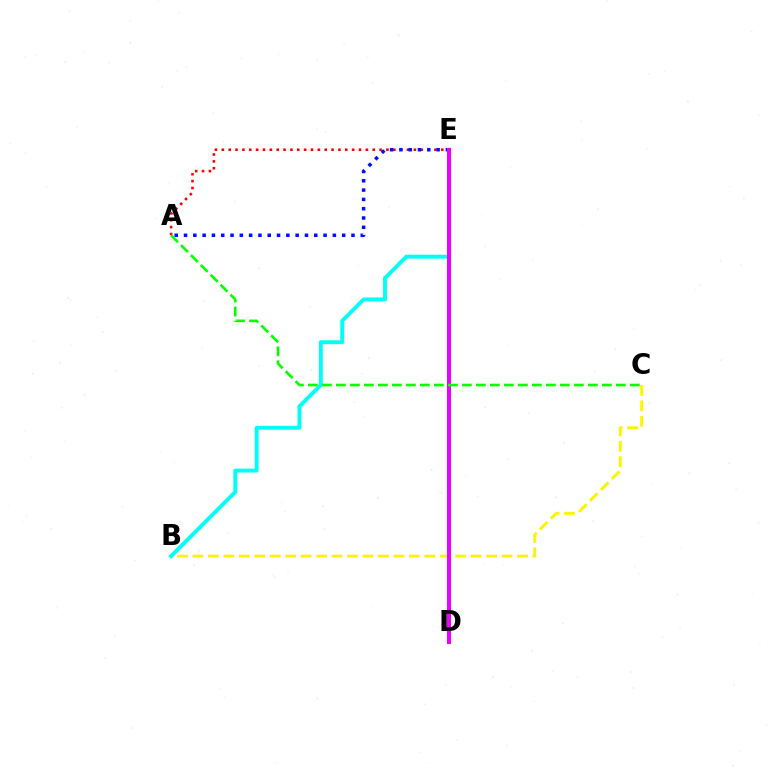{('A', 'E'): [{'color': '#ff0000', 'line_style': 'dotted', 'thickness': 1.86}, {'color': '#0010ff', 'line_style': 'dotted', 'thickness': 2.53}], ('B', 'C'): [{'color': '#fcf500', 'line_style': 'dashed', 'thickness': 2.1}], ('B', 'E'): [{'color': '#00fff6', 'line_style': 'solid', 'thickness': 2.81}], ('D', 'E'): [{'color': '#ee00ff', 'line_style': 'solid', 'thickness': 2.88}], ('A', 'C'): [{'color': '#08ff00', 'line_style': 'dashed', 'thickness': 1.9}]}